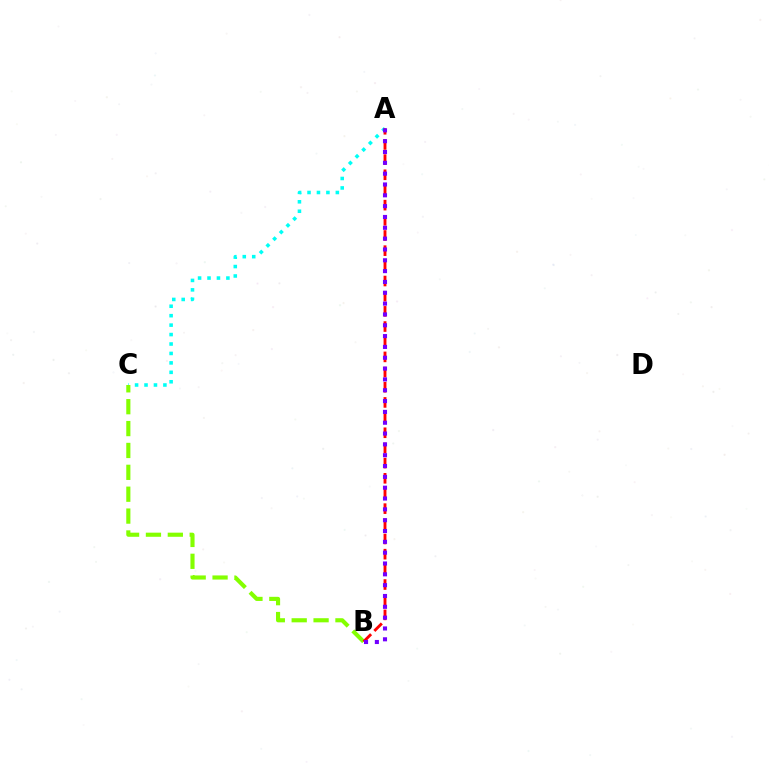{('A', 'C'): [{'color': '#00fff6', 'line_style': 'dotted', 'thickness': 2.57}], ('B', 'C'): [{'color': '#84ff00', 'line_style': 'dashed', 'thickness': 2.97}], ('A', 'B'): [{'color': '#ff0000', 'line_style': 'dashed', 'thickness': 2.06}, {'color': '#7200ff', 'line_style': 'dotted', 'thickness': 2.94}]}